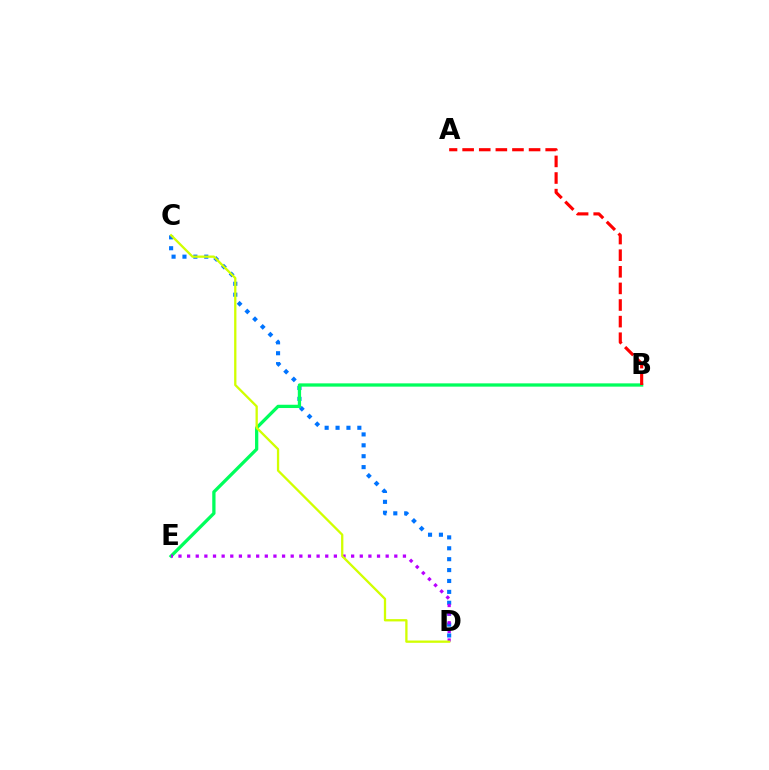{('C', 'D'): [{'color': '#0074ff', 'line_style': 'dotted', 'thickness': 2.96}, {'color': '#d1ff00', 'line_style': 'solid', 'thickness': 1.66}], ('B', 'E'): [{'color': '#00ff5c', 'line_style': 'solid', 'thickness': 2.36}], ('D', 'E'): [{'color': '#b900ff', 'line_style': 'dotted', 'thickness': 2.35}], ('A', 'B'): [{'color': '#ff0000', 'line_style': 'dashed', 'thickness': 2.26}]}